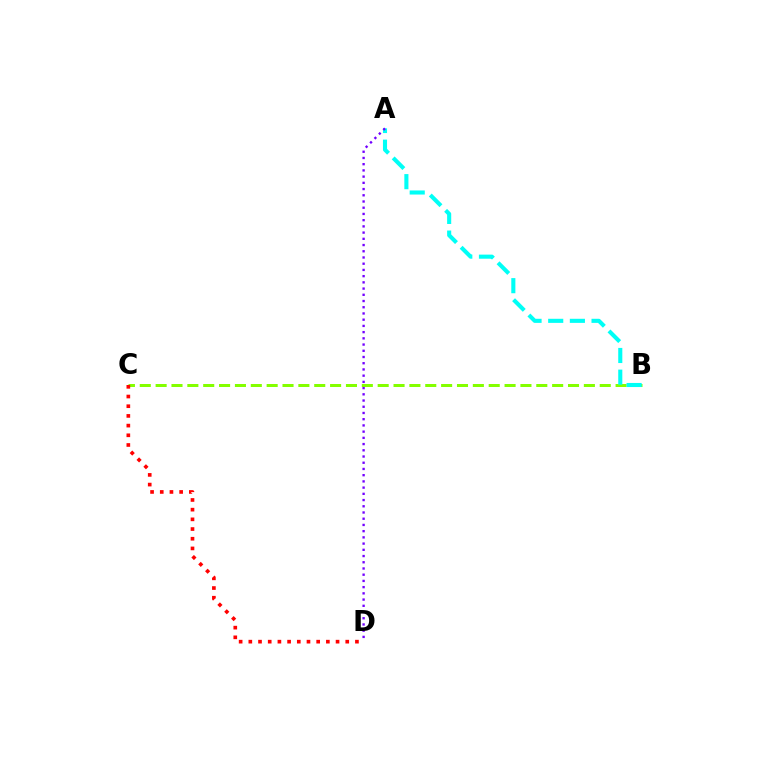{('B', 'C'): [{'color': '#84ff00', 'line_style': 'dashed', 'thickness': 2.15}], ('A', 'B'): [{'color': '#00fff6', 'line_style': 'dashed', 'thickness': 2.94}], ('A', 'D'): [{'color': '#7200ff', 'line_style': 'dotted', 'thickness': 1.69}], ('C', 'D'): [{'color': '#ff0000', 'line_style': 'dotted', 'thickness': 2.63}]}